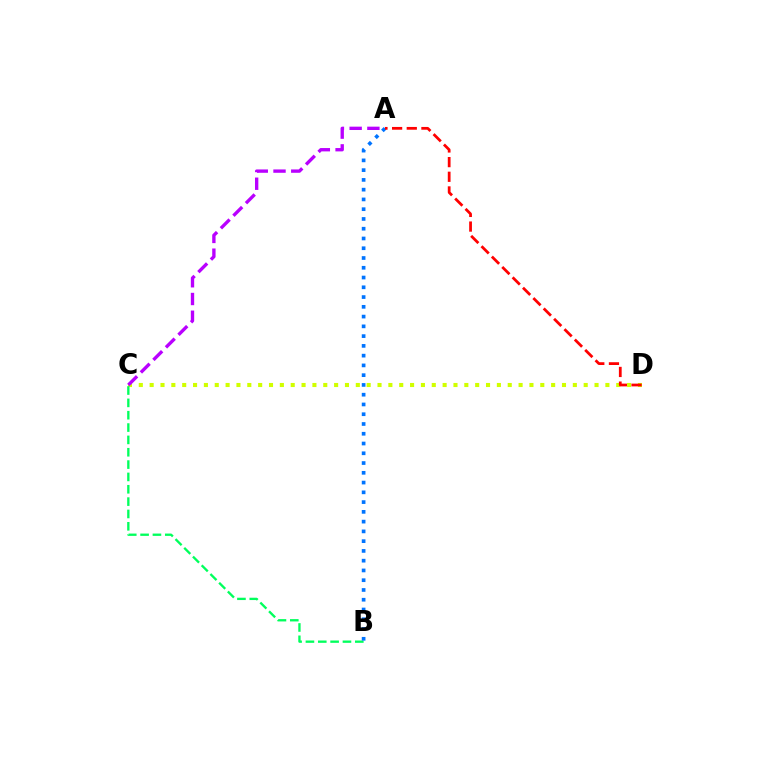{('C', 'D'): [{'color': '#d1ff00', 'line_style': 'dotted', 'thickness': 2.95}], ('A', 'C'): [{'color': '#b900ff', 'line_style': 'dashed', 'thickness': 2.41}], ('B', 'C'): [{'color': '#00ff5c', 'line_style': 'dashed', 'thickness': 1.68}], ('A', 'B'): [{'color': '#0074ff', 'line_style': 'dotted', 'thickness': 2.65}], ('A', 'D'): [{'color': '#ff0000', 'line_style': 'dashed', 'thickness': 1.99}]}